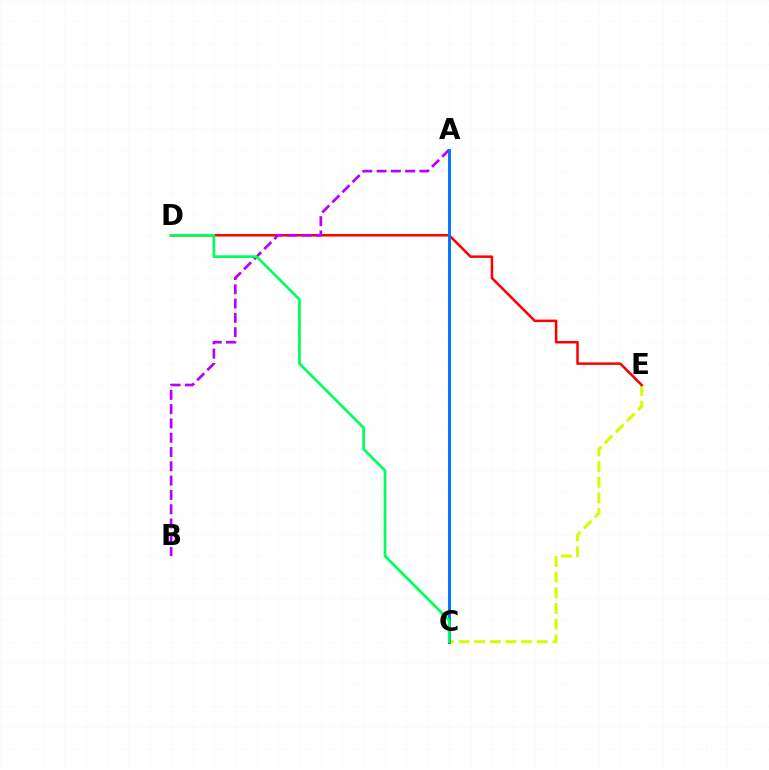{('C', 'E'): [{'color': '#d1ff00', 'line_style': 'dashed', 'thickness': 2.13}], ('D', 'E'): [{'color': '#ff0000', 'line_style': 'solid', 'thickness': 1.81}], ('A', 'B'): [{'color': '#b900ff', 'line_style': 'dashed', 'thickness': 1.94}], ('A', 'C'): [{'color': '#0074ff', 'line_style': 'solid', 'thickness': 2.09}], ('C', 'D'): [{'color': '#00ff5c', 'line_style': 'solid', 'thickness': 1.94}]}